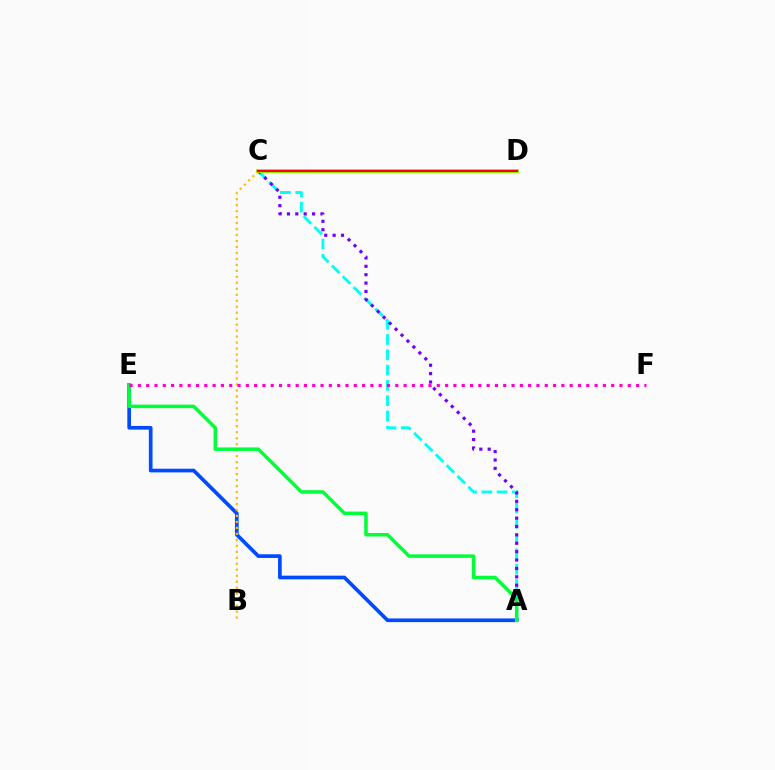{('A', 'C'): [{'color': '#00fff6', 'line_style': 'dashed', 'thickness': 2.08}, {'color': '#7200ff', 'line_style': 'dotted', 'thickness': 2.28}], ('A', 'E'): [{'color': '#004bff', 'line_style': 'solid', 'thickness': 2.65}, {'color': '#00ff39', 'line_style': 'solid', 'thickness': 2.52}], ('C', 'D'): [{'color': '#84ff00', 'line_style': 'solid', 'thickness': 2.88}, {'color': '#ff0000', 'line_style': 'solid', 'thickness': 1.55}], ('B', 'C'): [{'color': '#ffbd00', 'line_style': 'dotted', 'thickness': 1.62}], ('E', 'F'): [{'color': '#ff00cf', 'line_style': 'dotted', 'thickness': 2.26}]}